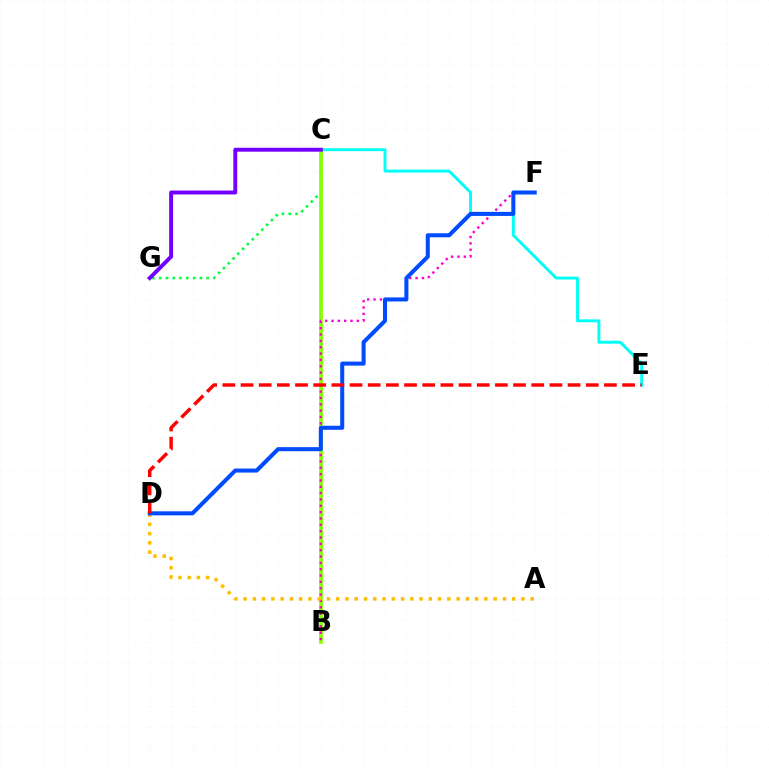{('C', 'E'): [{'color': '#00fff6', 'line_style': 'solid', 'thickness': 2.1}], ('C', 'G'): [{'color': '#00ff39', 'line_style': 'dotted', 'thickness': 1.84}, {'color': '#7200ff', 'line_style': 'solid', 'thickness': 2.82}], ('B', 'C'): [{'color': '#84ff00', 'line_style': 'solid', 'thickness': 2.66}], ('B', 'F'): [{'color': '#ff00cf', 'line_style': 'dotted', 'thickness': 1.72}], ('A', 'D'): [{'color': '#ffbd00', 'line_style': 'dotted', 'thickness': 2.52}], ('D', 'F'): [{'color': '#004bff', 'line_style': 'solid', 'thickness': 2.91}], ('D', 'E'): [{'color': '#ff0000', 'line_style': 'dashed', 'thickness': 2.47}]}